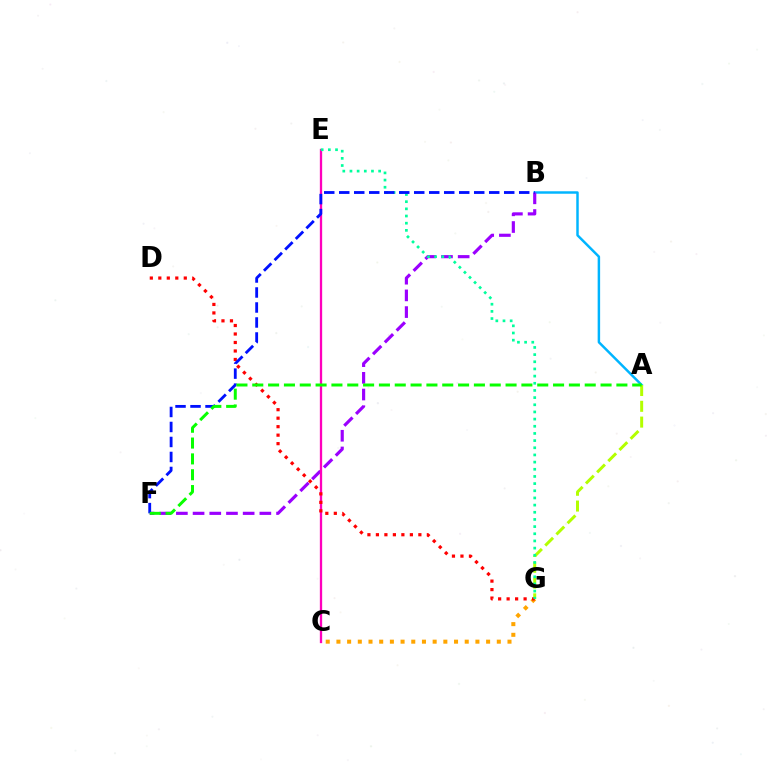{('A', 'B'): [{'color': '#00b5ff', 'line_style': 'solid', 'thickness': 1.78}], ('B', 'F'): [{'color': '#9b00ff', 'line_style': 'dashed', 'thickness': 2.27}, {'color': '#0010ff', 'line_style': 'dashed', 'thickness': 2.04}], ('A', 'G'): [{'color': '#b3ff00', 'line_style': 'dashed', 'thickness': 2.15}], ('C', 'G'): [{'color': '#ffa500', 'line_style': 'dotted', 'thickness': 2.9}], ('C', 'E'): [{'color': '#ff00bd', 'line_style': 'solid', 'thickness': 1.66}], ('D', 'G'): [{'color': '#ff0000', 'line_style': 'dotted', 'thickness': 2.31}], ('E', 'G'): [{'color': '#00ff9d', 'line_style': 'dotted', 'thickness': 1.95}], ('A', 'F'): [{'color': '#08ff00', 'line_style': 'dashed', 'thickness': 2.15}]}